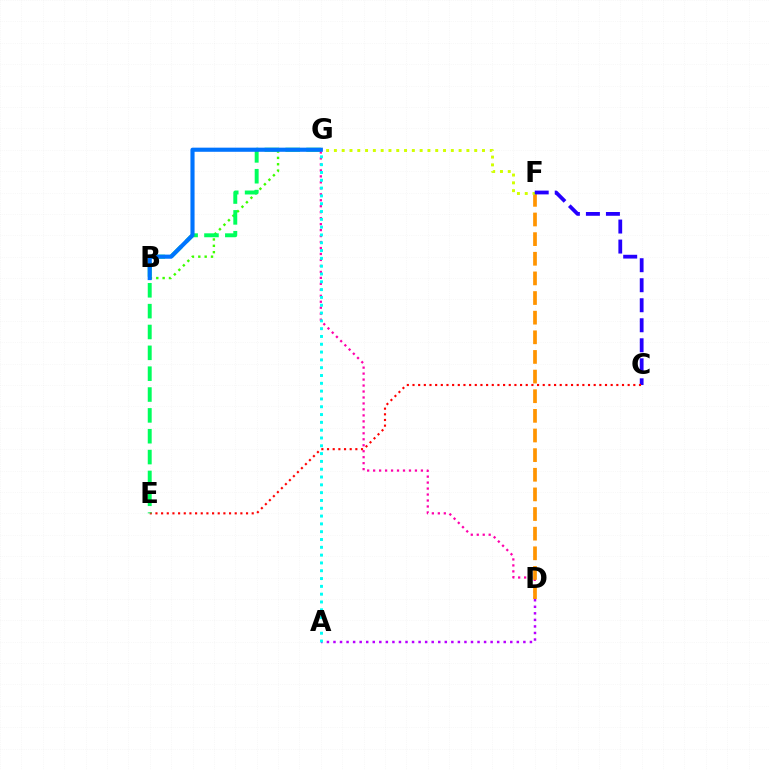{('D', 'G'): [{'color': '#ff00ac', 'line_style': 'dotted', 'thickness': 1.62}], ('D', 'F'): [{'color': '#ff9400', 'line_style': 'dashed', 'thickness': 2.67}], ('F', 'G'): [{'color': '#d1ff00', 'line_style': 'dotted', 'thickness': 2.12}], ('C', 'F'): [{'color': '#2500ff', 'line_style': 'dashed', 'thickness': 2.72}], ('A', 'D'): [{'color': '#b900ff', 'line_style': 'dotted', 'thickness': 1.78}], ('C', 'E'): [{'color': '#ff0000', 'line_style': 'dotted', 'thickness': 1.54}], ('B', 'G'): [{'color': '#3dff00', 'line_style': 'dotted', 'thickness': 1.73}, {'color': '#0074ff', 'line_style': 'solid', 'thickness': 2.97}], ('E', 'G'): [{'color': '#00ff5c', 'line_style': 'dashed', 'thickness': 2.83}], ('A', 'G'): [{'color': '#00fff6', 'line_style': 'dotted', 'thickness': 2.12}]}